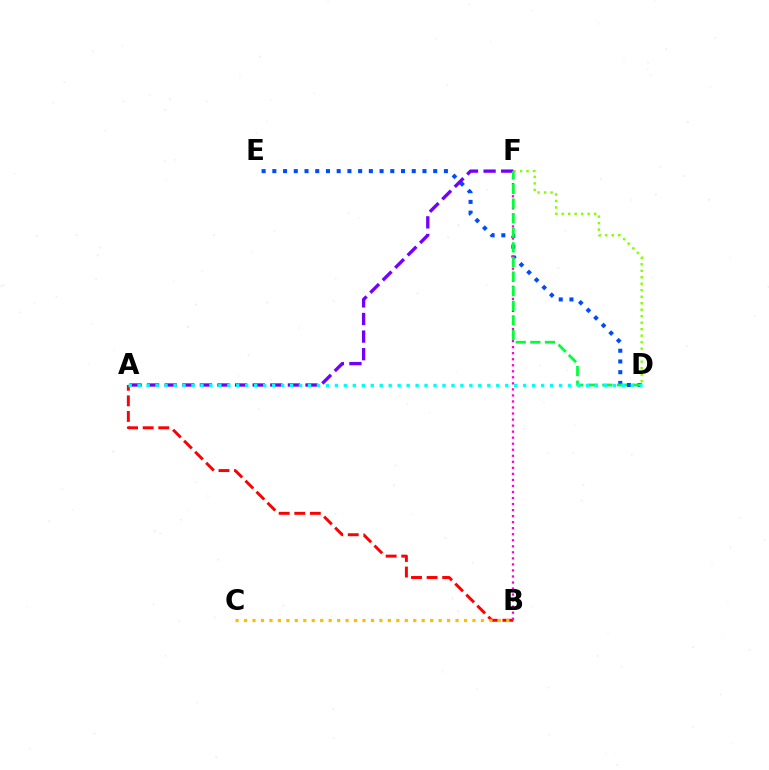{('D', 'E'): [{'color': '#004bff', 'line_style': 'dotted', 'thickness': 2.91}], ('A', 'B'): [{'color': '#ff0000', 'line_style': 'dashed', 'thickness': 2.12}], ('D', 'F'): [{'color': '#84ff00', 'line_style': 'dotted', 'thickness': 1.76}, {'color': '#00ff39', 'line_style': 'dashed', 'thickness': 1.98}], ('A', 'F'): [{'color': '#7200ff', 'line_style': 'dashed', 'thickness': 2.39}], ('B', 'C'): [{'color': '#ffbd00', 'line_style': 'dotted', 'thickness': 2.3}], ('B', 'F'): [{'color': '#ff00cf', 'line_style': 'dotted', 'thickness': 1.64}], ('A', 'D'): [{'color': '#00fff6', 'line_style': 'dotted', 'thickness': 2.44}]}